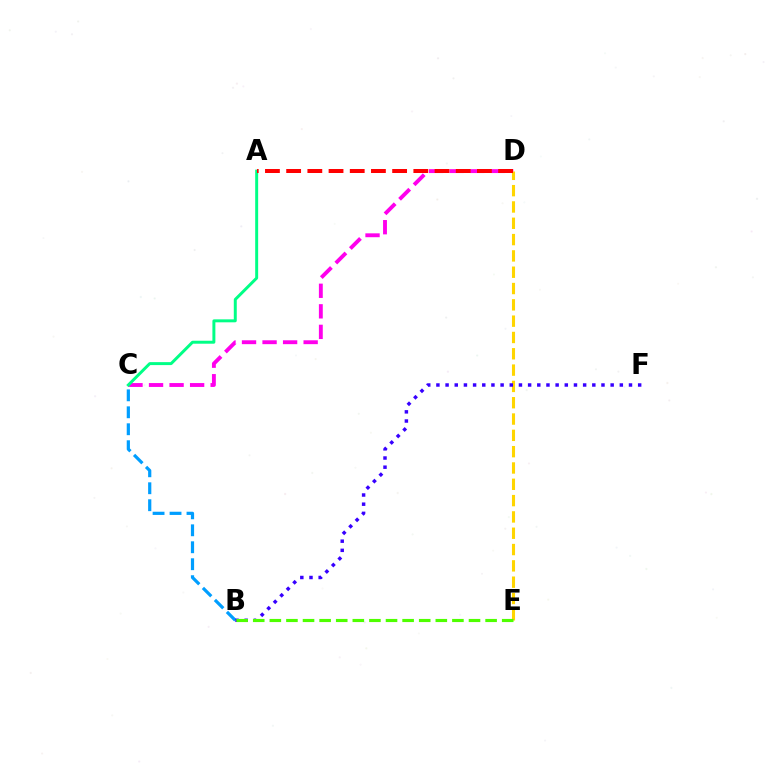{('C', 'D'): [{'color': '#ff00ed', 'line_style': 'dashed', 'thickness': 2.79}], ('D', 'E'): [{'color': '#ffd500', 'line_style': 'dashed', 'thickness': 2.22}], ('B', 'C'): [{'color': '#009eff', 'line_style': 'dashed', 'thickness': 2.3}], ('A', 'C'): [{'color': '#00ff86', 'line_style': 'solid', 'thickness': 2.14}], ('A', 'D'): [{'color': '#ff0000', 'line_style': 'dashed', 'thickness': 2.88}], ('B', 'F'): [{'color': '#3700ff', 'line_style': 'dotted', 'thickness': 2.49}], ('B', 'E'): [{'color': '#4fff00', 'line_style': 'dashed', 'thickness': 2.25}]}